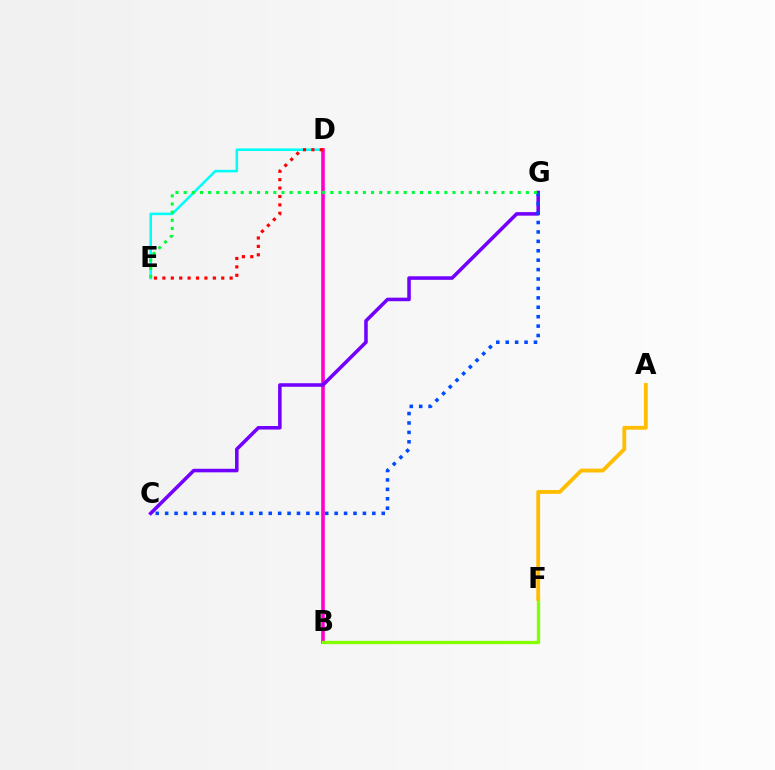{('D', 'E'): [{'color': '#00fff6', 'line_style': 'solid', 'thickness': 1.85}, {'color': '#ff0000', 'line_style': 'dotted', 'thickness': 2.28}], ('B', 'D'): [{'color': '#ff00cf', 'line_style': 'solid', 'thickness': 2.6}], ('C', 'G'): [{'color': '#7200ff', 'line_style': 'solid', 'thickness': 2.55}, {'color': '#004bff', 'line_style': 'dotted', 'thickness': 2.56}], ('E', 'G'): [{'color': '#00ff39', 'line_style': 'dotted', 'thickness': 2.21}], ('B', 'F'): [{'color': '#84ff00', 'line_style': 'solid', 'thickness': 2.39}], ('A', 'F'): [{'color': '#ffbd00', 'line_style': 'solid', 'thickness': 2.75}]}